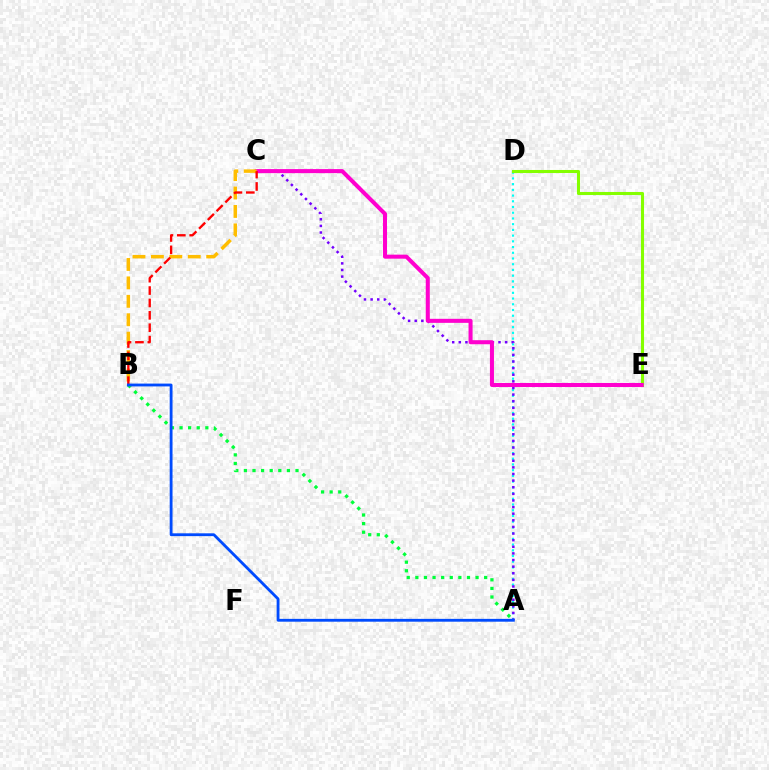{('A', 'D'): [{'color': '#00fff6', 'line_style': 'dotted', 'thickness': 1.55}], ('D', 'E'): [{'color': '#84ff00', 'line_style': 'solid', 'thickness': 2.2}], ('A', 'B'): [{'color': '#00ff39', 'line_style': 'dotted', 'thickness': 2.34}, {'color': '#004bff', 'line_style': 'solid', 'thickness': 2.03}], ('A', 'C'): [{'color': '#7200ff', 'line_style': 'dotted', 'thickness': 1.8}], ('C', 'E'): [{'color': '#ff00cf', 'line_style': 'solid', 'thickness': 2.91}], ('B', 'C'): [{'color': '#ffbd00', 'line_style': 'dashed', 'thickness': 2.5}, {'color': '#ff0000', 'line_style': 'dashed', 'thickness': 1.68}]}